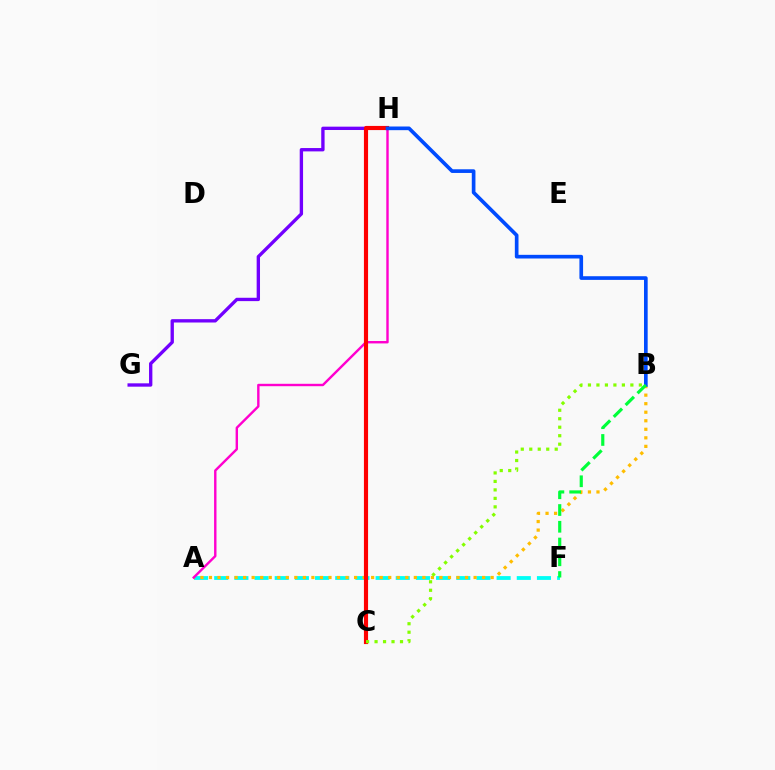{('G', 'H'): [{'color': '#7200ff', 'line_style': 'solid', 'thickness': 2.41}], ('A', 'F'): [{'color': '#00fff6', 'line_style': 'dashed', 'thickness': 2.74}], ('A', 'B'): [{'color': '#ffbd00', 'line_style': 'dotted', 'thickness': 2.32}], ('A', 'H'): [{'color': '#ff00cf', 'line_style': 'solid', 'thickness': 1.73}], ('C', 'H'): [{'color': '#ff0000', 'line_style': 'solid', 'thickness': 2.98}], ('B', 'H'): [{'color': '#004bff', 'line_style': 'solid', 'thickness': 2.64}], ('B', 'C'): [{'color': '#84ff00', 'line_style': 'dotted', 'thickness': 2.3}], ('B', 'F'): [{'color': '#00ff39', 'line_style': 'dashed', 'thickness': 2.28}]}